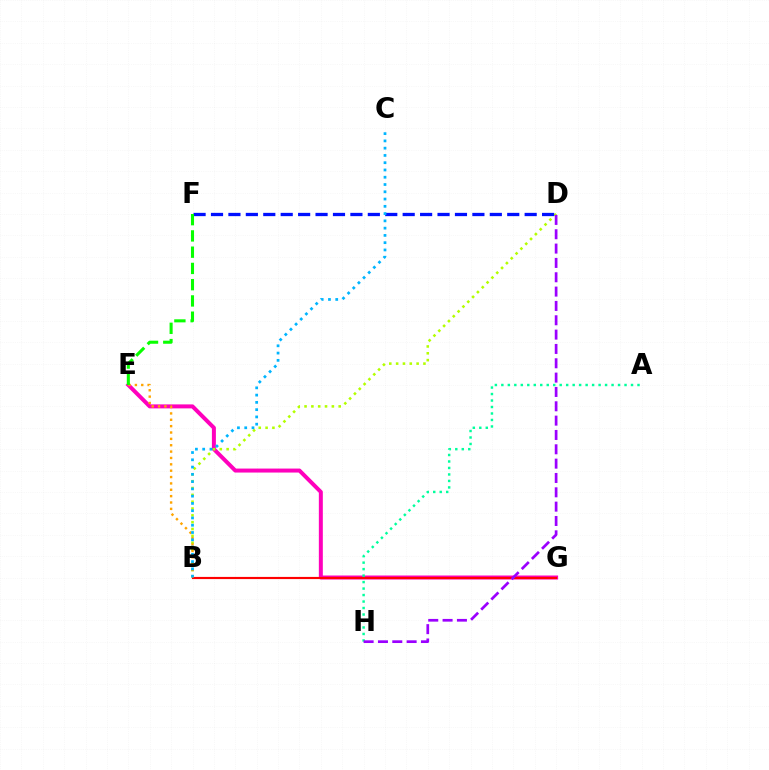{('E', 'G'): [{'color': '#ff00bd', 'line_style': 'solid', 'thickness': 2.87}], ('B', 'D'): [{'color': '#b3ff00', 'line_style': 'dotted', 'thickness': 1.86}], ('D', 'F'): [{'color': '#0010ff', 'line_style': 'dashed', 'thickness': 2.37}], ('B', 'G'): [{'color': '#ff0000', 'line_style': 'solid', 'thickness': 1.56}], ('A', 'H'): [{'color': '#00ff9d', 'line_style': 'dotted', 'thickness': 1.76}], ('B', 'E'): [{'color': '#ffa500', 'line_style': 'dotted', 'thickness': 1.73}], ('D', 'H'): [{'color': '#9b00ff', 'line_style': 'dashed', 'thickness': 1.95}], ('B', 'C'): [{'color': '#00b5ff', 'line_style': 'dotted', 'thickness': 1.98}], ('E', 'F'): [{'color': '#08ff00', 'line_style': 'dashed', 'thickness': 2.21}]}